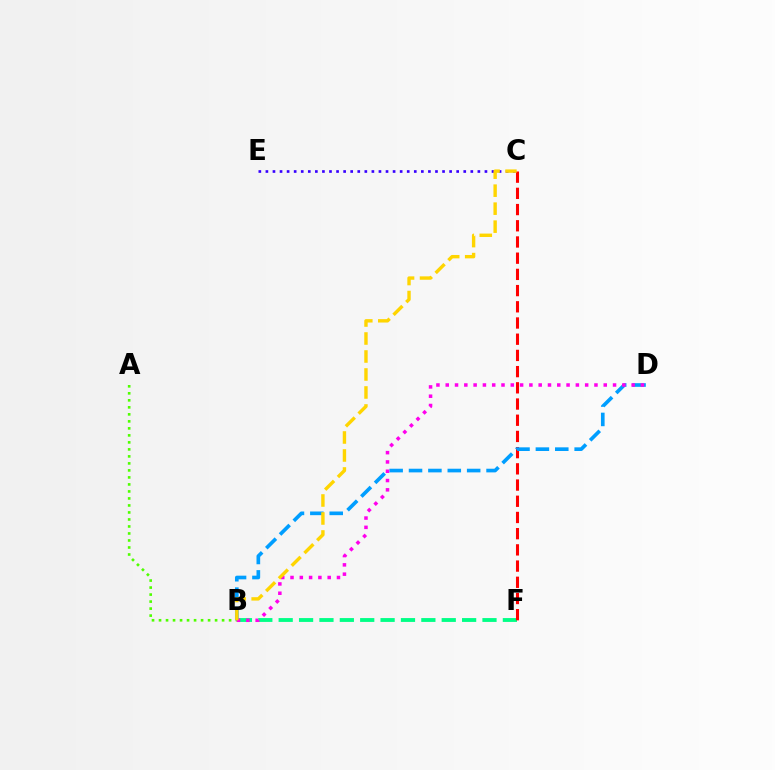{('B', 'F'): [{'color': '#00ff86', 'line_style': 'dashed', 'thickness': 2.77}], ('C', 'E'): [{'color': '#3700ff', 'line_style': 'dotted', 'thickness': 1.92}], ('C', 'F'): [{'color': '#ff0000', 'line_style': 'dashed', 'thickness': 2.2}], ('A', 'B'): [{'color': '#4fff00', 'line_style': 'dotted', 'thickness': 1.9}], ('B', 'D'): [{'color': '#009eff', 'line_style': 'dashed', 'thickness': 2.63}, {'color': '#ff00ed', 'line_style': 'dotted', 'thickness': 2.53}], ('B', 'C'): [{'color': '#ffd500', 'line_style': 'dashed', 'thickness': 2.44}]}